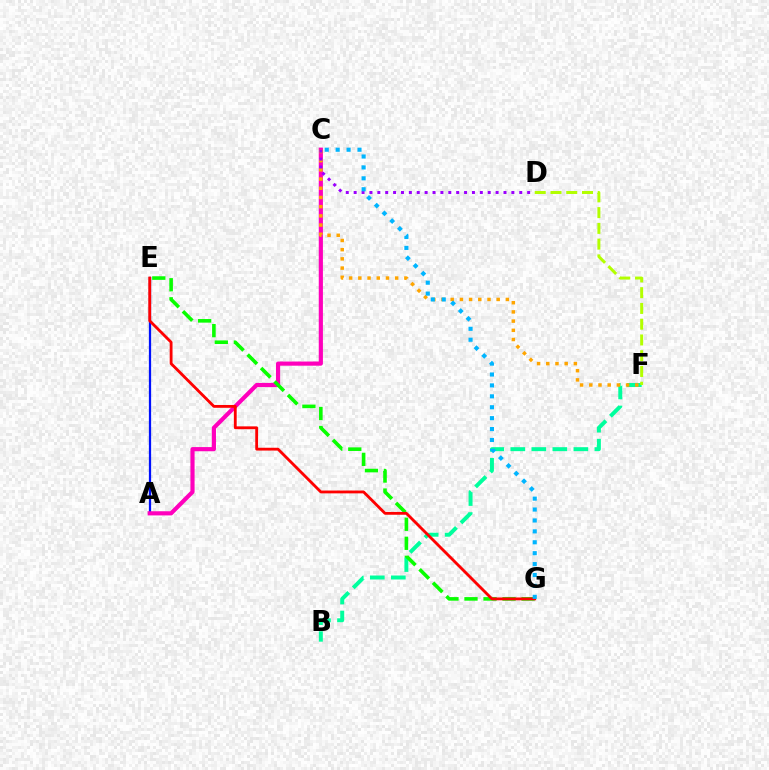{('A', 'E'): [{'color': '#0010ff', 'line_style': 'solid', 'thickness': 1.62}], ('B', 'F'): [{'color': '#00ff9d', 'line_style': 'dashed', 'thickness': 2.86}], ('A', 'C'): [{'color': '#ff00bd', 'line_style': 'solid', 'thickness': 3.0}], ('C', 'F'): [{'color': '#ffa500', 'line_style': 'dotted', 'thickness': 2.5}], ('E', 'G'): [{'color': '#08ff00', 'line_style': 'dashed', 'thickness': 2.59}, {'color': '#ff0000', 'line_style': 'solid', 'thickness': 2.04}], ('C', 'D'): [{'color': '#9b00ff', 'line_style': 'dotted', 'thickness': 2.14}], ('D', 'F'): [{'color': '#b3ff00', 'line_style': 'dashed', 'thickness': 2.14}], ('C', 'G'): [{'color': '#00b5ff', 'line_style': 'dotted', 'thickness': 2.96}]}